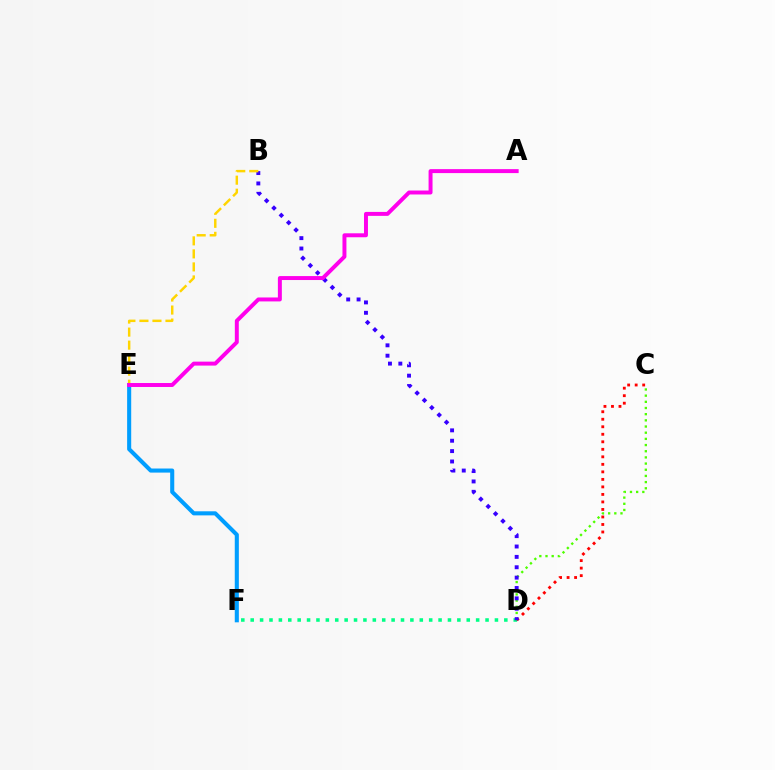{('D', 'F'): [{'color': '#00ff86', 'line_style': 'dotted', 'thickness': 2.55}], ('C', 'D'): [{'color': '#ff0000', 'line_style': 'dotted', 'thickness': 2.04}, {'color': '#4fff00', 'line_style': 'dotted', 'thickness': 1.68}], ('E', 'F'): [{'color': '#009eff', 'line_style': 'solid', 'thickness': 2.94}], ('B', 'D'): [{'color': '#3700ff', 'line_style': 'dotted', 'thickness': 2.82}], ('B', 'E'): [{'color': '#ffd500', 'line_style': 'dashed', 'thickness': 1.77}], ('A', 'E'): [{'color': '#ff00ed', 'line_style': 'solid', 'thickness': 2.85}]}